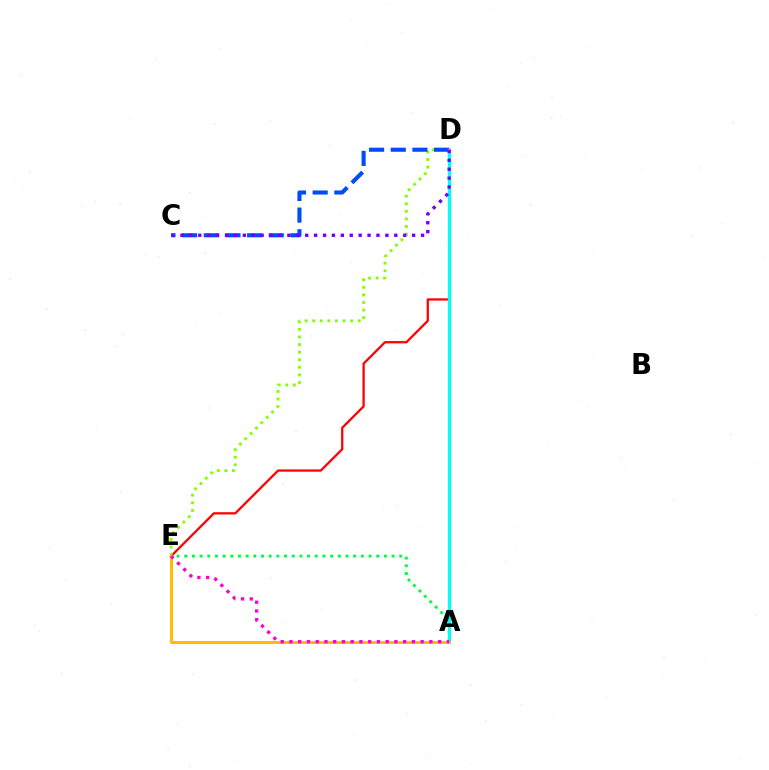{('D', 'E'): [{'color': '#ff0000', 'line_style': 'solid', 'thickness': 1.63}, {'color': '#84ff00', 'line_style': 'dotted', 'thickness': 2.06}], ('A', 'E'): [{'color': '#00ff39', 'line_style': 'dotted', 'thickness': 2.09}, {'color': '#ffbd00', 'line_style': 'solid', 'thickness': 2.16}, {'color': '#ff00cf', 'line_style': 'dotted', 'thickness': 2.38}], ('C', 'D'): [{'color': '#004bff', 'line_style': 'dashed', 'thickness': 2.94}, {'color': '#7200ff', 'line_style': 'dotted', 'thickness': 2.42}], ('A', 'D'): [{'color': '#00fff6', 'line_style': 'solid', 'thickness': 2.34}]}